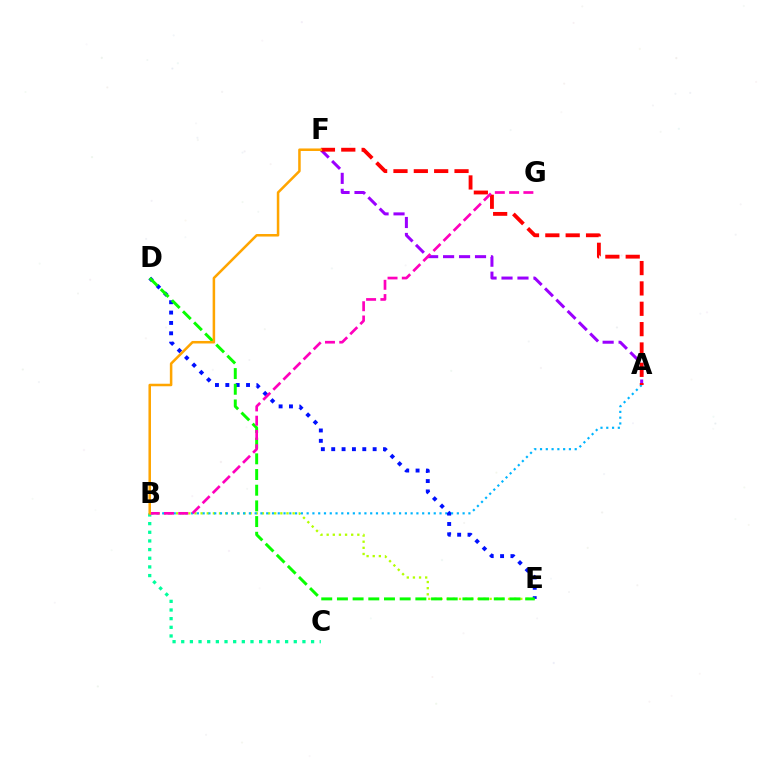{('B', 'E'): [{'color': '#b3ff00', 'line_style': 'dotted', 'thickness': 1.67}], ('A', 'F'): [{'color': '#9b00ff', 'line_style': 'dashed', 'thickness': 2.17}, {'color': '#ff0000', 'line_style': 'dashed', 'thickness': 2.76}], ('A', 'B'): [{'color': '#00b5ff', 'line_style': 'dotted', 'thickness': 1.57}], ('D', 'E'): [{'color': '#0010ff', 'line_style': 'dotted', 'thickness': 2.81}, {'color': '#08ff00', 'line_style': 'dashed', 'thickness': 2.13}], ('B', 'C'): [{'color': '#00ff9d', 'line_style': 'dotted', 'thickness': 2.35}], ('B', 'G'): [{'color': '#ff00bd', 'line_style': 'dashed', 'thickness': 1.94}], ('B', 'F'): [{'color': '#ffa500', 'line_style': 'solid', 'thickness': 1.82}]}